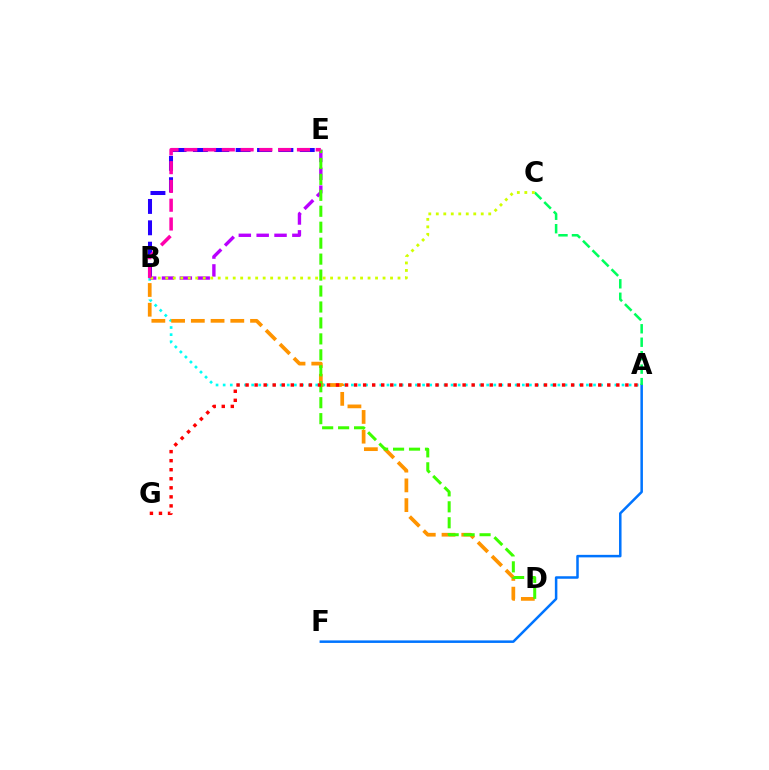{('A', 'B'): [{'color': '#00fff6', 'line_style': 'dotted', 'thickness': 1.94}], ('A', 'F'): [{'color': '#0074ff', 'line_style': 'solid', 'thickness': 1.81}], ('B', 'D'): [{'color': '#ff9400', 'line_style': 'dashed', 'thickness': 2.68}], ('B', 'E'): [{'color': '#b900ff', 'line_style': 'dashed', 'thickness': 2.42}, {'color': '#2500ff', 'line_style': 'dashed', 'thickness': 2.9}, {'color': '#ff00ac', 'line_style': 'dashed', 'thickness': 2.55}], ('A', 'C'): [{'color': '#00ff5c', 'line_style': 'dashed', 'thickness': 1.83}], ('D', 'E'): [{'color': '#3dff00', 'line_style': 'dashed', 'thickness': 2.17}], ('A', 'G'): [{'color': '#ff0000', 'line_style': 'dotted', 'thickness': 2.46}], ('B', 'C'): [{'color': '#d1ff00', 'line_style': 'dotted', 'thickness': 2.04}]}